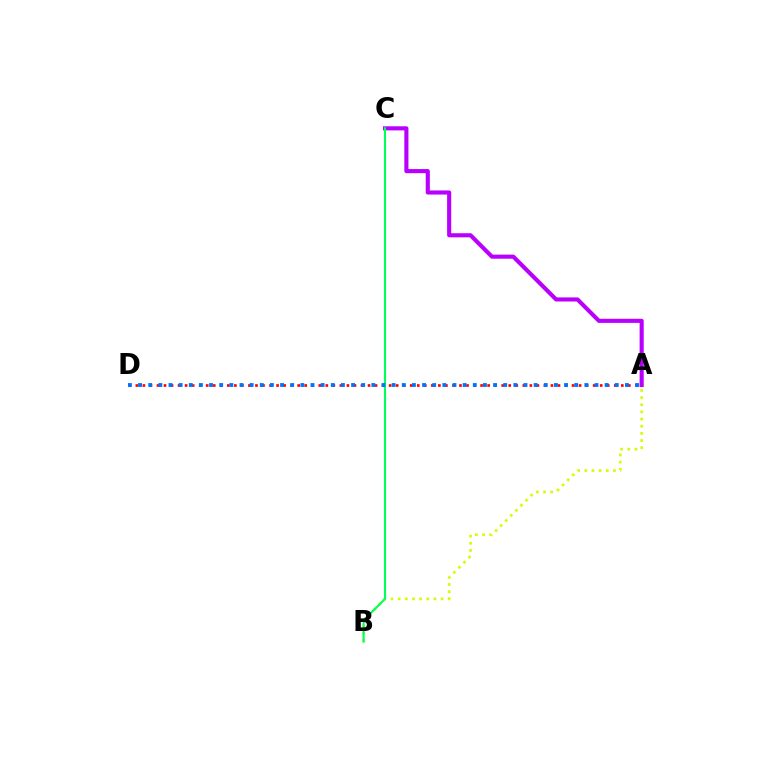{('A', 'B'): [{'color': '#d1ff00', 'line_style': 'dotted', 'thickness': 1.94}], ('A', 'C'): [{'color': '#b900ff', 'line_style': 'solid', 'thickness': 2.96}], ('B', 'C'): [{'color': '#00ff5c', 'line_style': 'solid', 'thickness': 1.51}], ('A', 'D'): [{'color': '#ff0000', 'line_style': 'dotted', 'thickness': 1.91}, {'color': '#0074ff', 'line_style': 'dotted', 'thickness': 2.76}]}